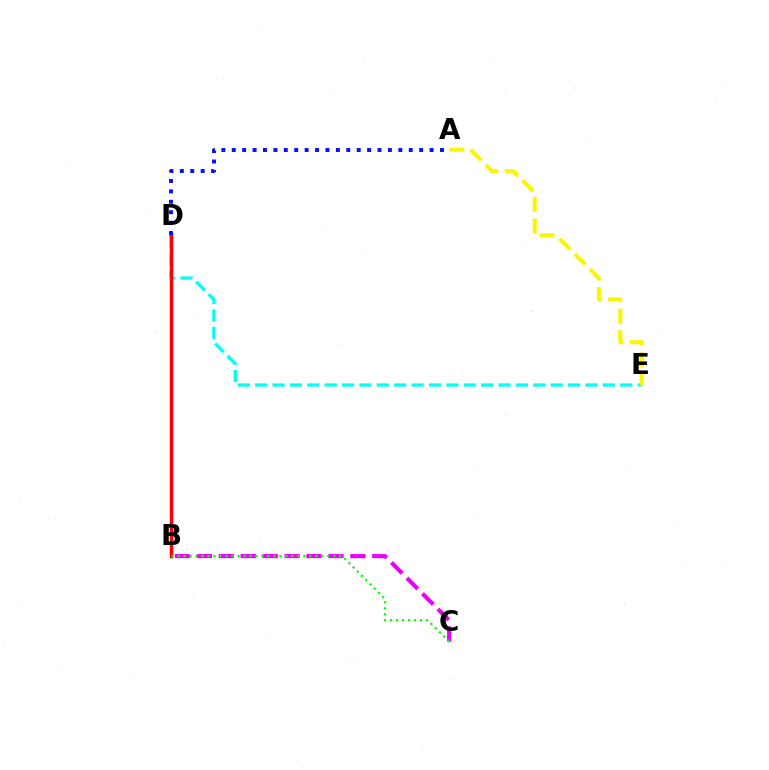{('D', 'E'): [{'color': '#00fff6', 'line_style': 'dashed', 'thickness': 2.36}], ('B', 'D'): [{'color': '#ff0000', 'line_style': 'solid', 'thickness': 2.52}], ('B', 'C'): [{'color': '#ee00ff', 'line_style': 'dashed', 'thickness': 2.98}, {'color': '#08ff00', 'line_style': 'dotted', 'thickness': 1.63}], ('A', 'D'): [{'color': '#0010ff', 'line_style': 'dotted', 'thickness': 2.83}], ('A', 'E'): [{'color': '#fcf500', 'line_style': 'dashed', 'thickness': 2.93}]}